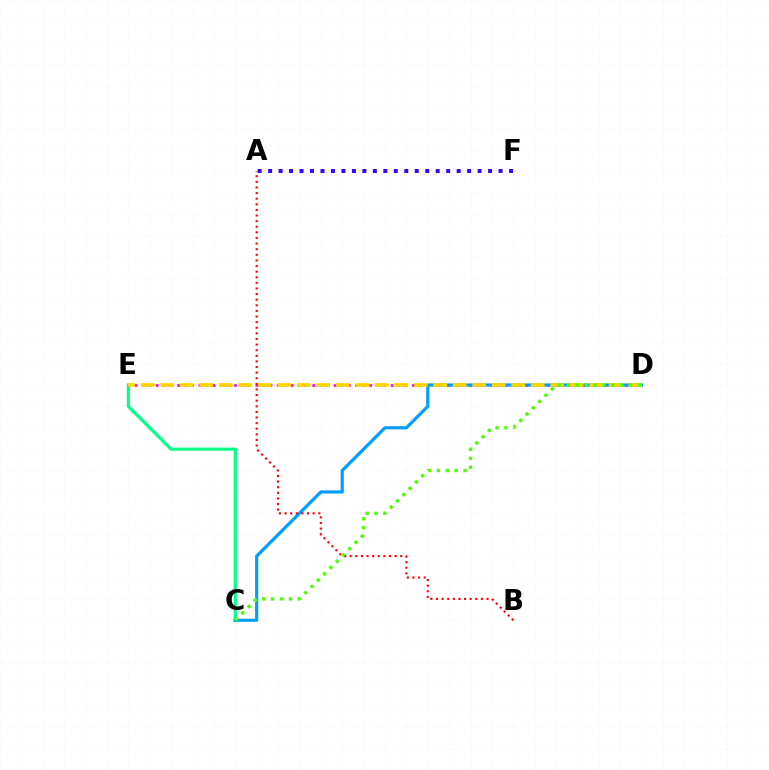{('C', 'E'): [{'color': '#00ff86', 'line_style': 'solid', 'thickness': 2.25}], ('D', 'E'): [{'color': '#ff00ed', 'line_style': 'dotted', 'thickness': 1.93}, {'color': '#ffd500', 'line_style': 'dashed', 'thickness': 2.65}], ('C', 'D'): [{'color': '#009eff', 'line_style': 'solid', 'thickness': 2.28}, {'color': '#4fff00', 'line_style': 'dotted', 'thickness': 2.42}], ('A', 'B'): [{'color': '#ff0000', 'line_style': 'dotted', 'thickness': 1.52}], ('A', 'F'): [{'color': '#3700ff', 'line_style': 'dotted', 'thickness': 2.85}]}